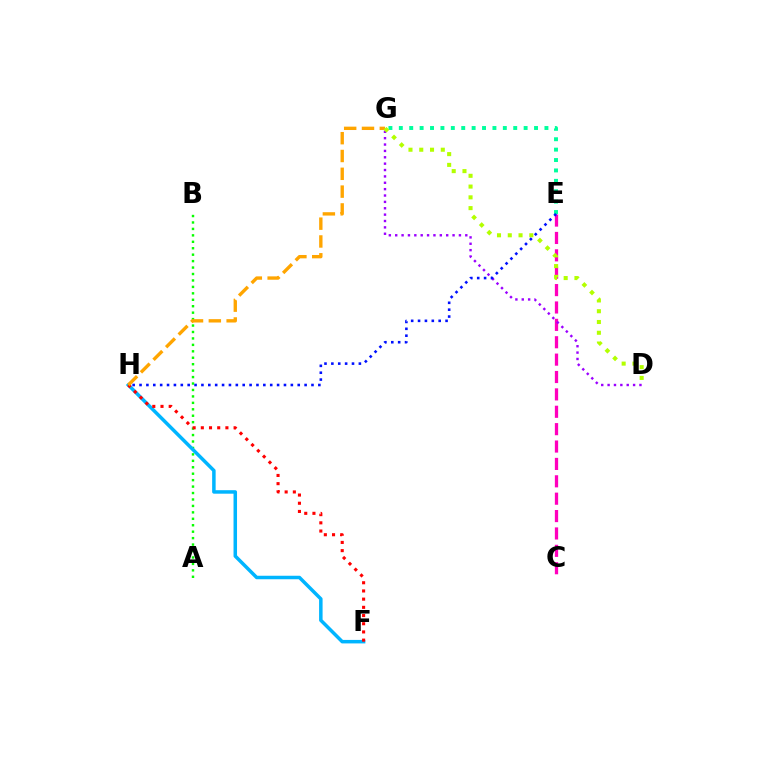{('A', 'B'): [{'color': '#08ff00', 'line_style': 'dotted', 'thickness': 1.75}], ('C', 'E'): [{'color': '#ff00bd', 'line_style': 'dashed', 'thickness': 2.36}], ('F', 'H'): [{'color': '#00b5ff', 'line_style': 'solid', 'thickness': 2.52}, {'color': '#ff0000', 'line_style': 'dotted', 'thickness': 2.23}], ('D', 'G'): [{'color': '#9b00ff', 'line_style': 'dotted', 'thickness': 1.73}, {'color': '#b3ff00', 'line_style': 'dotted', 'thickness': 2.93}], ('E', 'G'): [{'color': '#00ff9d', 'line_style': 'dotted', 'thickness': 2.83}], ('G', 'H'): [{'color': '#ffa500', 'line_style': 'dashed', 'thickness': 2.42}], ('E', 'H'): [{'color': '#0010ff', 'line_style': 'dotted', 'thickness': 1.87}]}